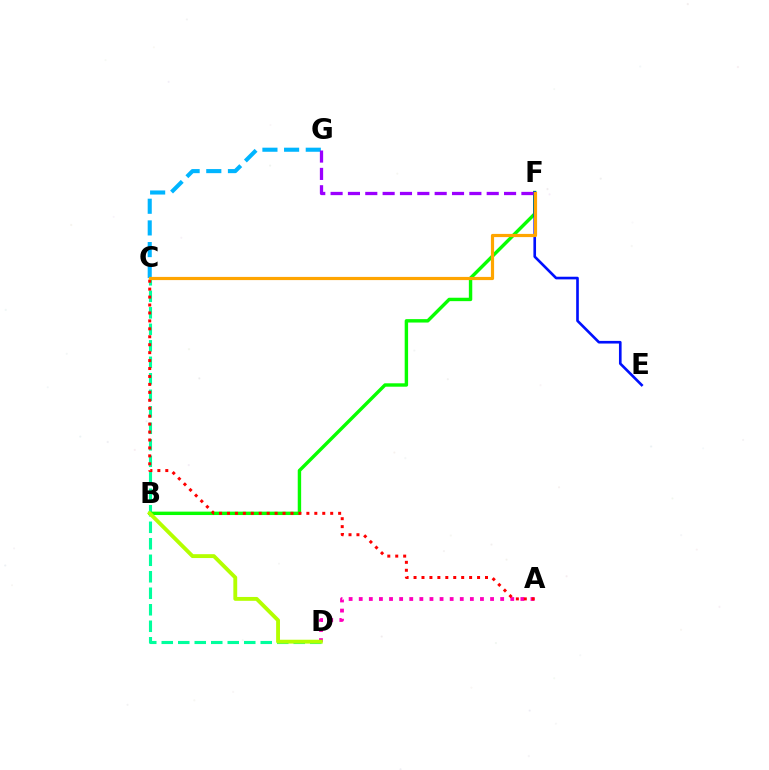{('C', 'D'): [{'color': '#00ff9d', 'line_style': 'dashed', 'thickness': 2.24}], ('A', 'D'): [{'color': '#ff00bd', 'line_style': 'dotted', 'thickness': 2.74}], ('B', 'F'): [{'color': '#08ff00', 'line_style': 'solid', 'thickness': 2.45}], ('E', 'F'): [{'color': '#0010ff', 'line_style': 'solid', 'thickness': 1.9}], ('B', 'D'): [{'color': '#b3ff00', 'line_style': 'solid', 'thickness': 2.78}], ('C', 'G'): [{'color': '#00b5ff', 'line_style': 'dashed', 'thickness': 2.94}], ('A', 'C'): [{'color': '#ff0000', 'line_style': 'dotted', 'thickness': 2.16}], ('F', 'G'): [{'color': '#9b00ff', 'line_style': 'dashed', 'thickness': 2.36}], ('C', 'F'): [{'color': '#ffa500', 'line_style': 'solid', 'thickness': 2.29}]}